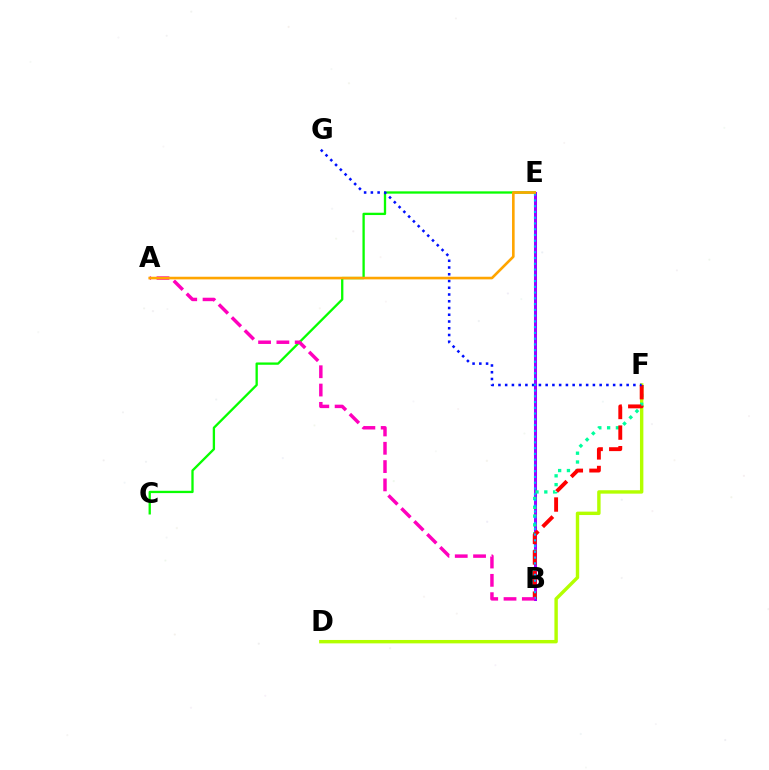{('B', 'E'): [{'color': '#9b00ff', 'line_style': 'solid', 'thickness': 2.17}, {'color': '#00b5ff', 'line_style': 'dotted', 'thickness': 1.57}], ('D', 'F'): [{'color': '#b3ff00', 'line_style': 'solid', 'thickness': 2.45}], ('B', 'F'): [{'color': '#00ff9d', 'line_style': 'dotted', 'thickness': 2.39}, {'color': '#ff0000', 'line_style': 'dashed', 'thickness': 2.8}], ('C', 'E'): [{'color': '#08ff00', 'line_style': 'solid', 'thickness': 1.67}], ('F', 'G'): [{'color': '#0010ff', 'line_style': 'dotted', 'thickness': 1.83}], ('A', 'B'): [{'color': '#ff00bd', 'line_style': 'dashed', 'thickness': 2.49}], ('A', 'E'): [{'color': '#ffa500', 'line_style': 'solid', 'thickness': 1.89}]}